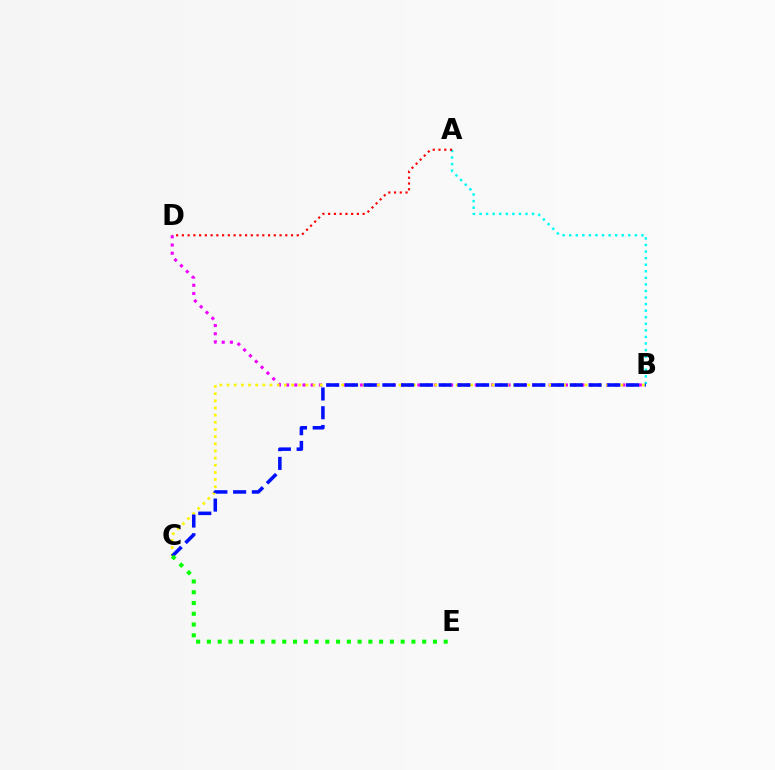{('A', 'B'): [{'color': '#00fff6', 'line_style': 'dotted', 'thickness': 1.78}], ('B', 'D'): [{'color': '#ee00ff', 'line_style': 'dotted', 'thickness': 2.23}], ('B', 'C'): [{'color': '#fcf500', 'line_style': 'dotted', 'thickness': 1.95}, {'color': '#0010ff', 'line_style': 'dashed', 'thickness': 2.55}], ('C', 'E'): [{'color': '#08ff00', 'line_style': 'dotted', 'thickness': 2.92}], ('A', 'D'): [{'color': '#ff0000', 'line_style': 'dotted', 'thickness': 1.56}]}